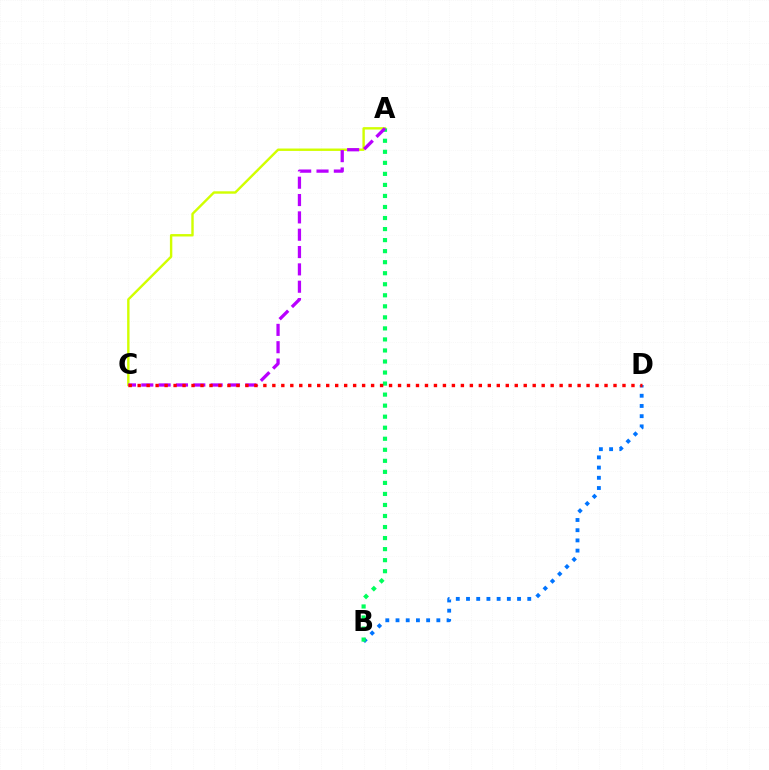{('B', 'D'): [{'color': '#0074ff', 'line_style': 'dotted', 'thickness': 2.77}], ('A', 'C'): [{'color': '#d1ff00', 'line_style': 'solid', 'thickness': 1.73}, {'color': '#b900ff', 'line_style': 'dashed', 'thickness': 2.36}], ('A', 'B'): [{'color': '#00ff5c', 'line_style': 'dotted', 'thickness': 3.0}], ('C', 'D'): [{'color': '#ff0000', 'line_style': 'dotted', 'thickness': 2.44}]}